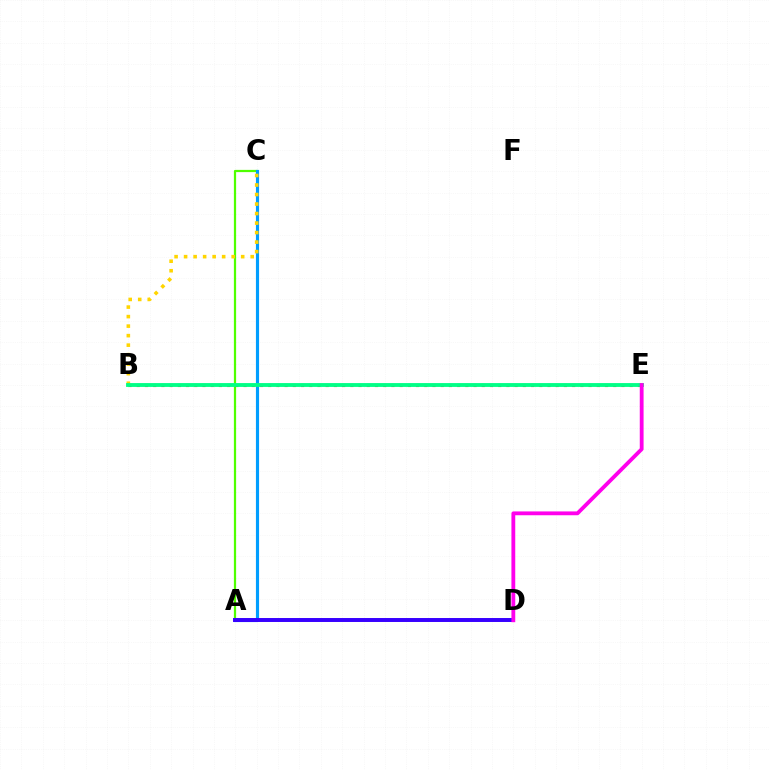{('A', 'C'): [{'color': '#4fff00', 'line_style': 'solid', 'thickness': 1.61}, {'color': '#009eff', 'line_style': 'solid', 'thickness': 2.27}], ('B', 'E'): [{'color': '#ff0000', 'line_style': 'dotted', 'thickness': 2.23}, {'color': '#00ff86', 'line_style': 'solid', 'thickness': 2.77}], ('B', 'C'): [{'color': '#ffd500', 'line_style': 'dotted', 'thickness': 2.59}], ('A', 'D'): [{'color': '#3700ff', 'line_style': 'solid', 'thickness': 2.85}], ('D', 'E'): [{'color': '#ff00ed', 'line_style': 'solid', 'thickness': 2.75}]}